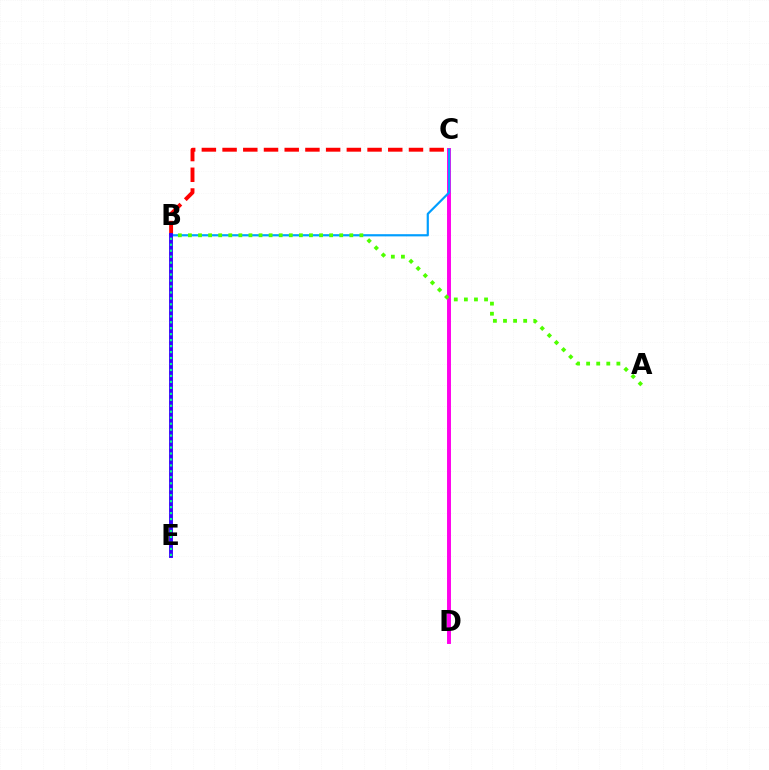{('C', 'D'): [{'color': '#ff00ed', 'line_style': 'solid', 'thickness': 2.83}], ('B', 'E'): [{'color': '#ffd500', 'line_style': 'dotted', 'thickness': 1.7}, {'color': '#3700ff', 'line_style': 'solid', 'thickness': 2.79}, {'color': '#00ff86', 'line_style': 'dotted', 'thickness': 1.62}], ('B', 'C'): [{'color': '#ff0000', 'line_style': 'dashed', 'thickness': 2.81}, {'color': '#009eff', 'line_style': 'solid', 'thickness': 1.57}], ('A', 'B'): [{'color': '#4fff00', 'line_style': 'dotted', 'thickness': 2.74}]}